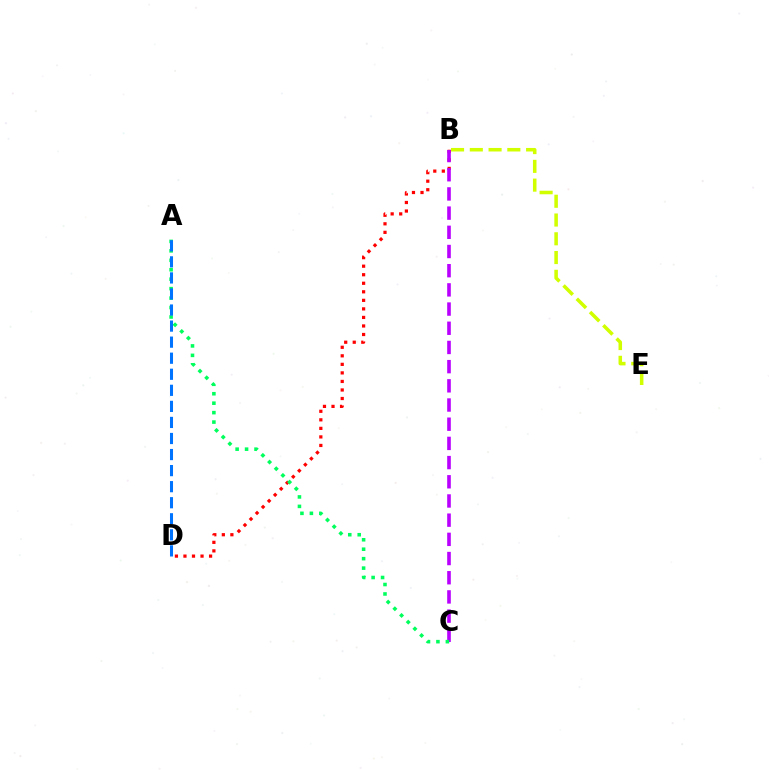{('B', 'E'): [{'color': '#d1ff00', 'line_style': 'dashed', 'thickness': 2.55}], ('B', 'D'): [{'color': '#ff0000', 'line_style': 'dotted', 'thickness': 2.32}], ('B', 'C'): [{'color': '#b900ff', 'line_style': 'dashed', 'thickness': 2.61}], ('A', 'C'): [{'color': '#00ff5c', 'line_style': 'dotted', 'thickness': 2.57}], ('A', 'D'): [{'color': '#0074ff', 'line_style': 'dashed', 'thickness': 2.18}]}